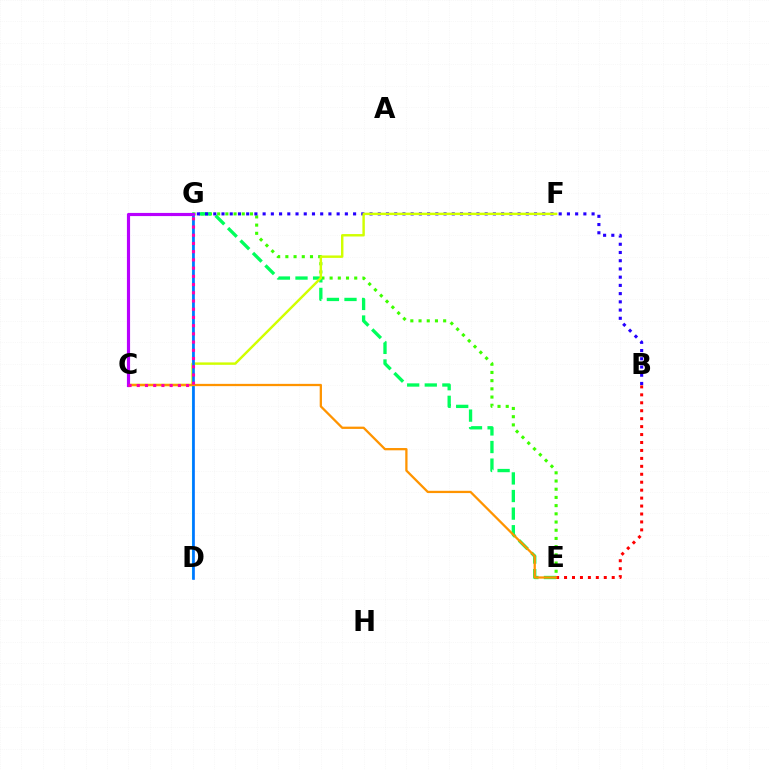{('E', 'G'): [{'color': '#3dff00', 'line_style': 'dotted', 'thickness': 2.23}, {'color': '#00ff5c', 'line_style': 'dashed', 'thickness': 2.39}], ('D', 'G'): [{'color': '#00fff6', 'line_style': 'solid', 'thickness': 1.51}, {'color': '#0074ff', 'line_style': 'solid', 'thickness': 1.91}], ('B', 'G'): [{'color': '#2500ff', 'line_style': 'dotted', 'thickness': 2.23}], ('B', 'E'): [{'color': '#ff0000', 'line_style': 'dotted', 'thickness': 2.16}], ('C', 'F'): [{'color': '#d1ff00', 'line_style': 'solid', 'thickness': 1.75}], ('C', 'E'): [{'color': '#ff9400', 'line_style': 'solid', 'thickness': 1.64}], ('C', 'G'): [{'color': '#b900ff', 'line_style': 'solid', 'thickness': 2.27}, {'color': '#ff00ac', 'line_style': 'dotted', 'thickness': 2.23}]}